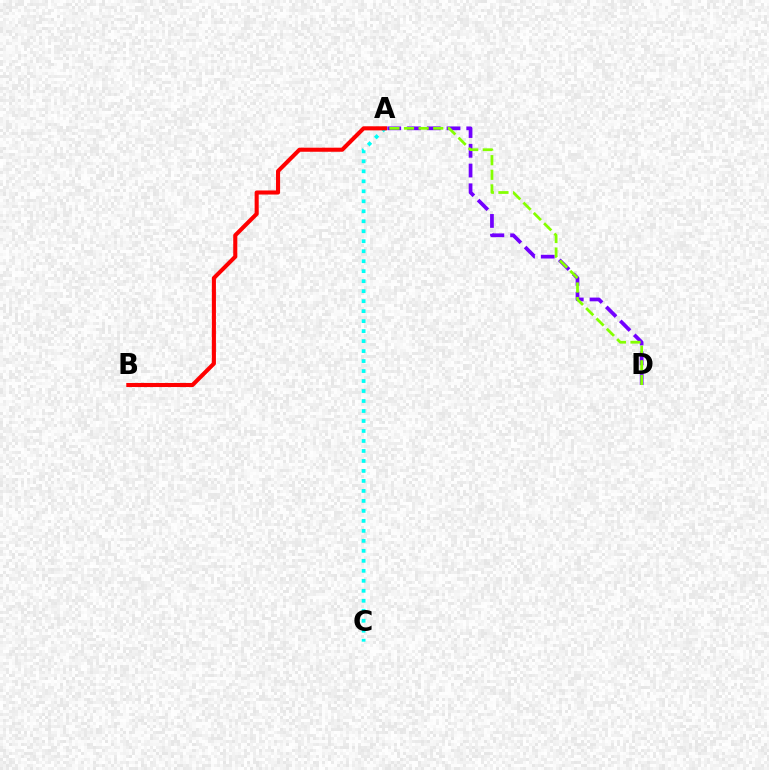{('A', 'D'): [{'color': '#7200ff', 'line_style': 'dashed', 'thickness': 2.68}, {'color': '#84ff00', 'line_style': 'dashed', 'thickness': 1.98}], ('A', 'C'): [{'color': '#00fff6', 'line_style': 'dotted', 'thickness': 2.71}], ('A', 'B'): [{'color': '#ff0000', 'line_style': 'solid', 'thickness': 2.94}]}